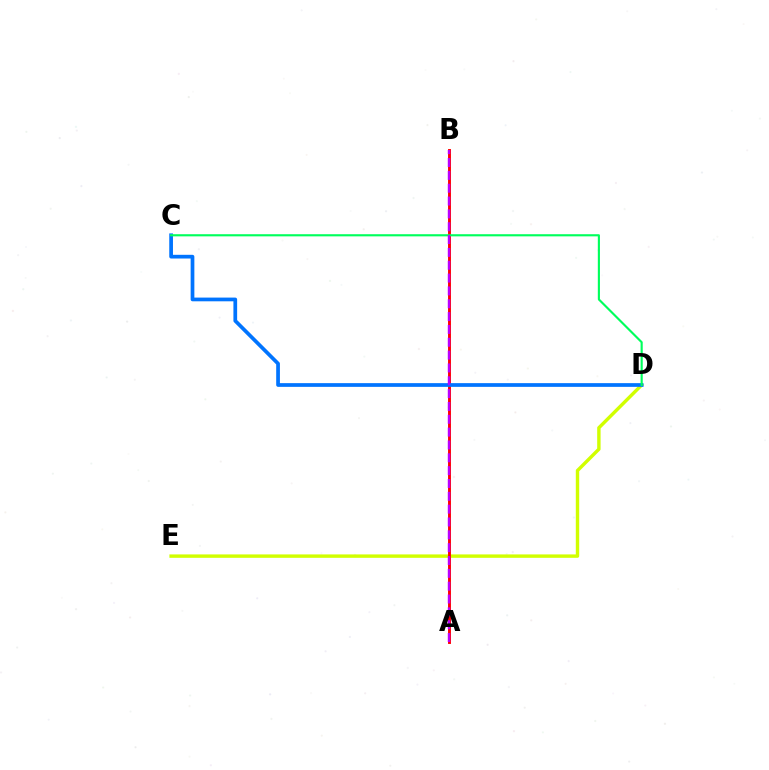{('D', 'E'): [{'color': '#d1ff00', 'line_style': 'solid', 'thickness': 2.45}], ('A', 'B'): [{'color': '#ff0000', 'line_style': 'solid', 'thickness': 2.09}, {'color': '#b900ff', 'line_style': 'dashed', 'thickness': 1.74}], ('C', 'D'): [{'color': '#0074ff', 'line_style': 'solid', 'thickness': 2.68}, {'color': '#00ff5c', 'line_style': 'solid', 'thickness': 1.54}]}